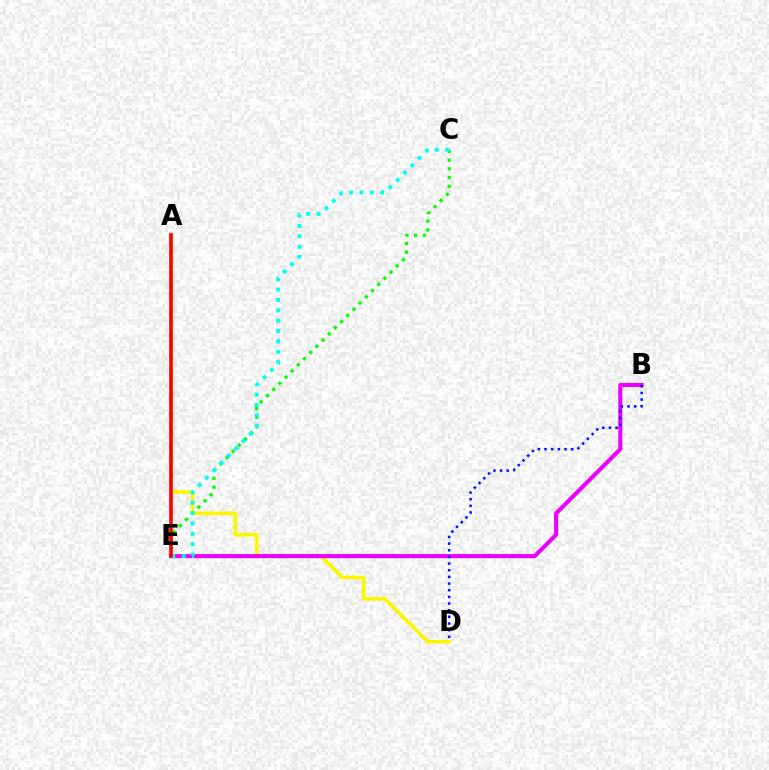{('A', 'D'): [{'color': '#fcf500', 'line_style': 'solid', 'thickness': 2.64}], ('B', 'E'): [{'color': '#ee00ff', 'line_style': 'solid', 'thickness': 2.92}], ('C', 'E'): [{'color': '#08ff00', 'line_style': 'dotted', 'thickness': 2.37}, {'color': '#00fff6', 'line_style': 'dotted', 'thickness': 2.81}], ('B', 'D'): [{'color': '#0010ff', 'line_style': 'dotted', 'thickness': 1.81}], ('A', 'E'): [{'color': '#ff0000', 'line_style': 'solid', 'thickness': 2.62}]}